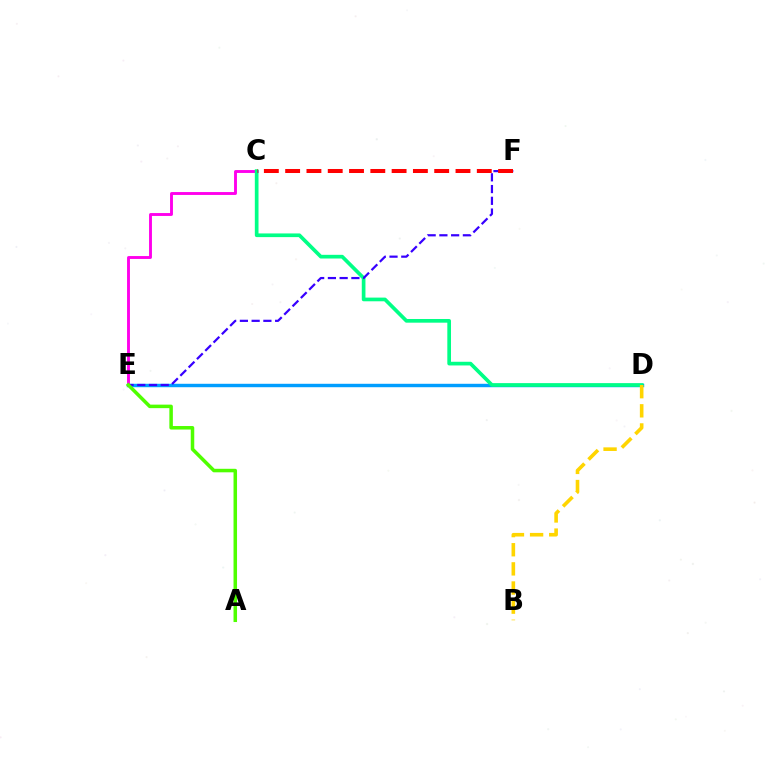{('D', 'E'): [{'color': '#009eff', 'line_style': 'solid', 'thickness': 2.47}], ('C', 'E'): [{'color': '#ff00ed', 'line_style': 'solid', 'thickness': 2.08}], ('C', 'D'): [{'color': '#00ff86', 'line_style': 'solid', 'thickness': 2.65}], ('E', 'F'): [{'color': '#3700ff', 'line_style': 'dashed', 'thickness': 1.6}], ('C', 'F'): [{'color': '#ff0000', 'line_style': 'dashed', 'thickness': 2.89}], ('B', 'D'): [{'color': '#ffd500', 'line_style': 'dashed', 'thickness': 2.6}], ('A', 'E'): [{'color': '#4fff00', 'line_style': 'solid', 'thickness': 2.53}]}